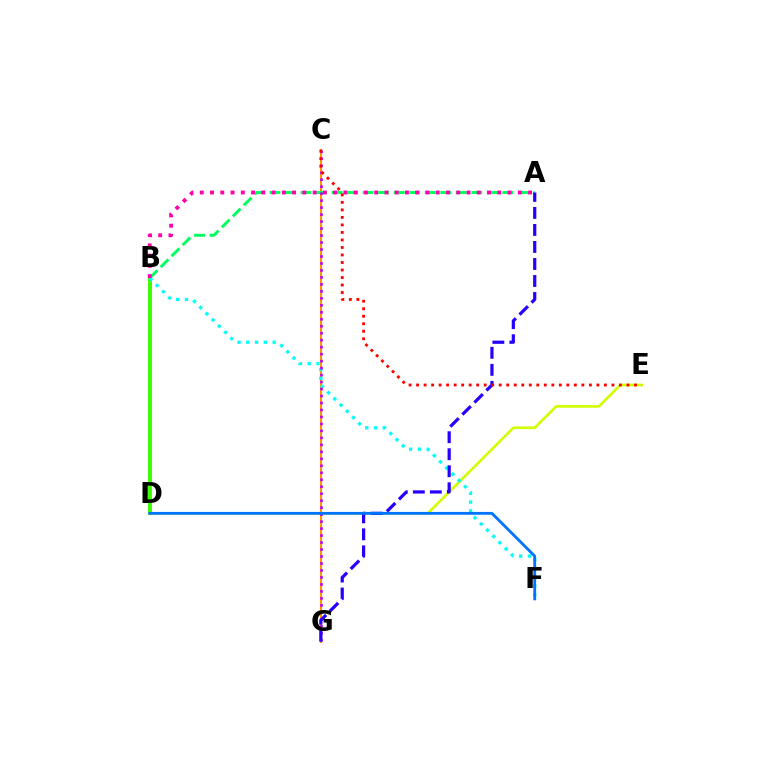{('B', 'D'): [{'color': '#3dff00', 'line_style': 'solid', 'thickness': 2.84}], ('C', 'G'): [{'color': '#ff9400', 'line_style': 'solid', 'thickness': 1.51}, {'color': '#b900ff', 'line_style': 'dotted', 'thickness': 1.9}], ('D', 'E'): [{'color': '#d1ff00', 'line_style': 'solid', 'thickness': 1.91}], ('A', 'B'): [{'color': '#00ff5c', 'line_style': 'dashed', 'thickness': 2.11}, {'color': '#ff00ac', 'line_style': 'dotted', 'thickness': 2.79}], ('B', 'F'): [{'color': '#00fff6', 'line_style': 'dotted', 'thickness': 2.39}], ('A', 'G'): [{'color': '#2500ff', 'line_style': 'dashed', 'thickness': 2.31}], ('D', 'F'): [{'color': '#0074ff', 'line_style': 'solid', 'thickness': 2.03}], ('C', 'E'): [{'color': '#ff0000', 'line_style': 'dotted', 'thickness': 2.04}]}